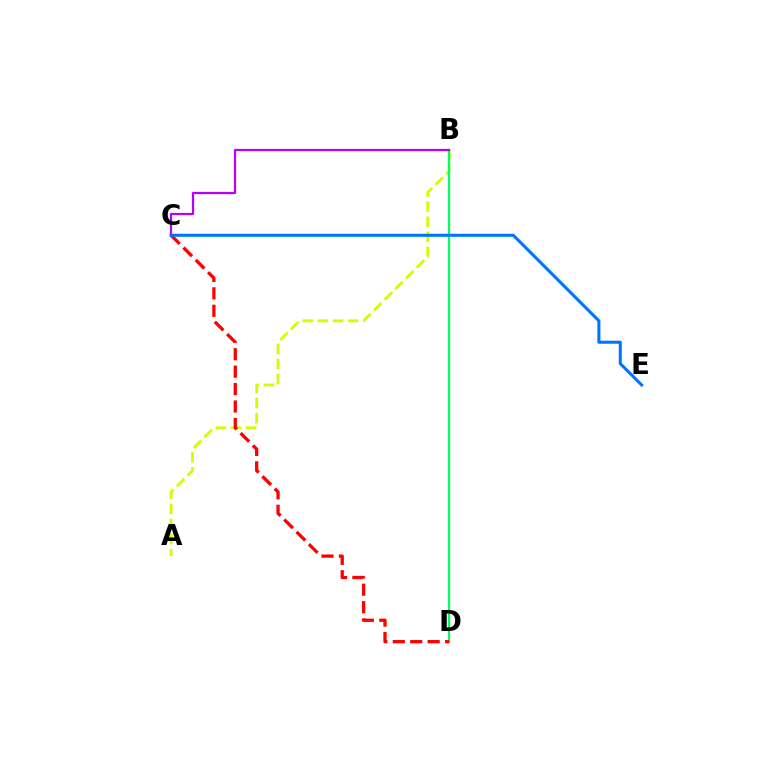{('A', 'B'): [{'color': '#d1ff00', 'line_style': 'dashed', 'thickness': 2.05}], ('B', 'D'): [{'color': '#00ff5c', 'line_style': 'solid', 'thickness': 1.63}], ('B', 'C'): [{'color': '#b900ff', 'line_style': 'solid', 'thickness': 1.62}], ('C', 'D'): [{'color': '#ff0000', 'line_style': 'dashed', 'thickness': 2.37}], ('C', 'E'): [{'color': '#0074ff', 'line_style': 'solid', 'thickness': 2.19}]}